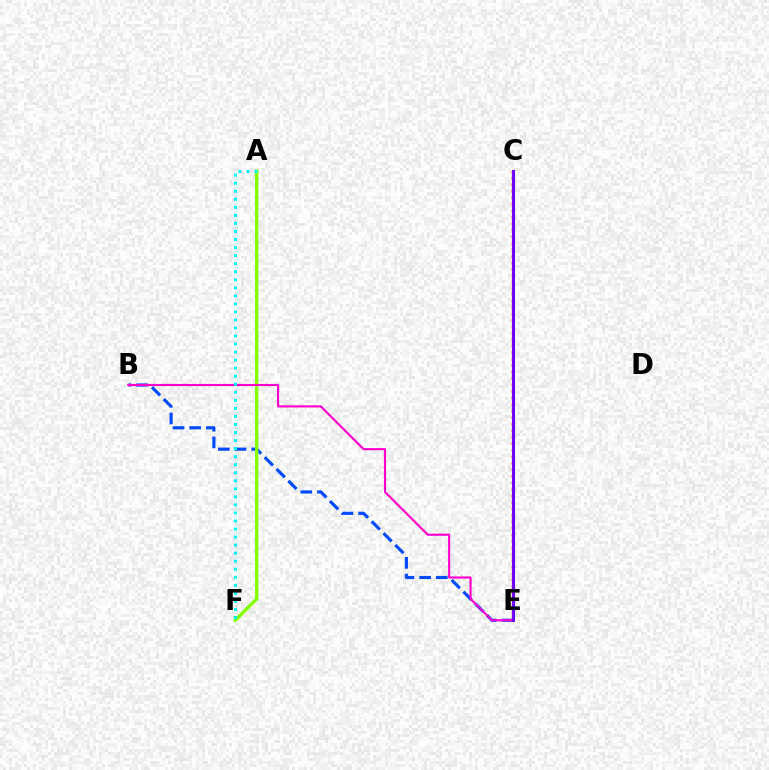{('C', 'E'): [{'color': '#ffbd00', 'line_style': 'dotted', 'thickness': 1.8}, {'color': '#00ff39', 'line_style': 'solid', 'thickness': 2.2}, {'color': '#ff0000', 'line_style': 'dotted', 'thickness': 1.76}, {'color': '#7200ff', 'line_style': 'solid', 'thickness': 2.18}], ('B', 'E'): [{'color': '#004bff', 'line_style': 'dashed', 'thickness': 2.27}, {'color': '#ff00cf', 'line_style': 'solid', 'thickness': 1.54}], ('A', 'F'): [{'color': '#84ff00', 'line_style': 'solid', 'thickness': 2.44}, {'color': '#00fff6', 'line_style': 'dotted', 'thickness': 2.19}]}